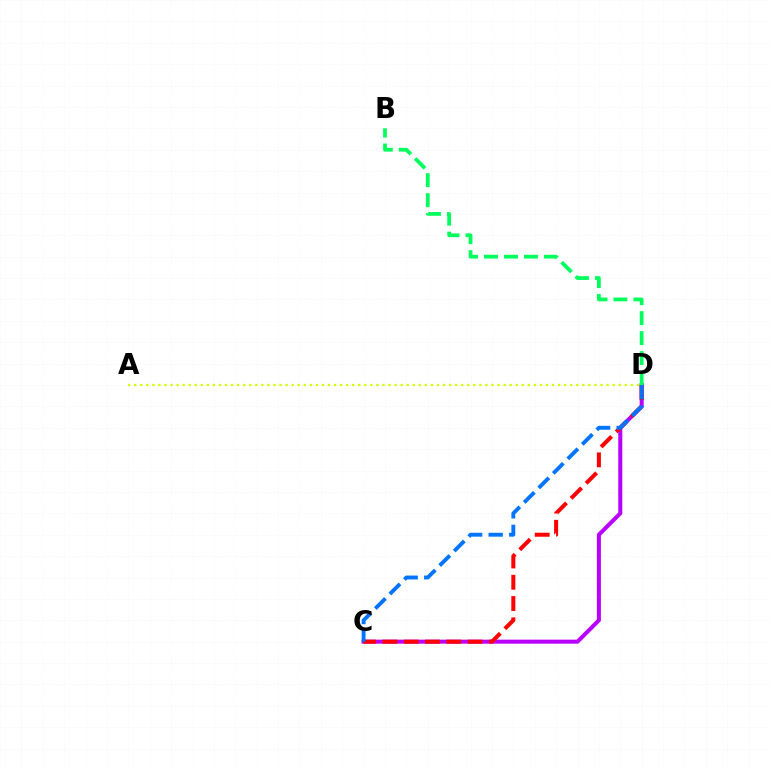{('C', 'D'): [{'color': '#b900ff', 'line_style': 'solid', 'thickness': 2.91}, {'color': '#ff0000', 'line_style': 'dashed', 'thickness': 2.89}, {'color': '#0074ff', 'line_style': 'dashed', 'thickness': 2.79}], ('A', 'D'): [{'color': '#d1ff00', 'line_style': 'dotted', 'thickness': 1.65}], ('B', 'D'): [{'color': '#00ff5c', 'line_style': 'dashed', 'thickness': 2.71}]}